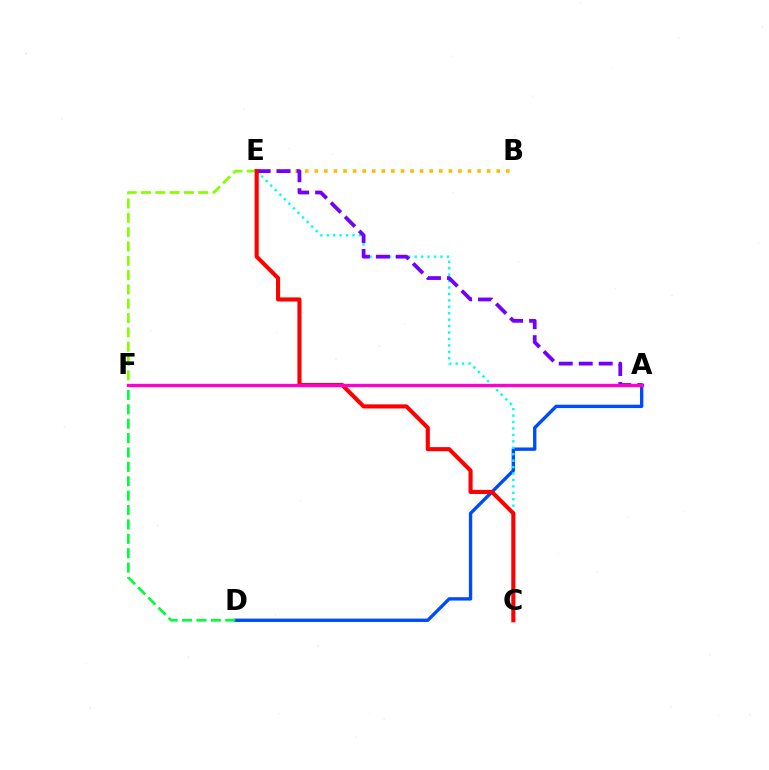{('A', 'D'): [{'color': '#004bff', 'line_style': 'solid', 'thickness': 2.42}], ('B', 'E'): [{'color': '#ffbd00', 'line_style': 'dotted', 'thickness': 2.6}], ('E', 'F'): [{'color': '#84ff00', 'line_style': 'dashed', 'thickness': 1.95}], ('D', 'F'): [{'color': '#00ff39', 'line_style': 'dashed', 'thickness': 1.96}], ('C', 'E'): [{'color': '#00fff6', 'line_style': 'dotted', 'thickness': 1.75}, {'color': '#ff0000', 'line_style': 'solid', 'thickness': 2.95}], ('A', 'E'): [{'color': '#7200ff', 'line_style': 'dashed', 'thickness': 2.71}], ('A', 'F'): [{'color': '#ff00cf', 'line_style': 'solid', 'thickness': 2.39}]}